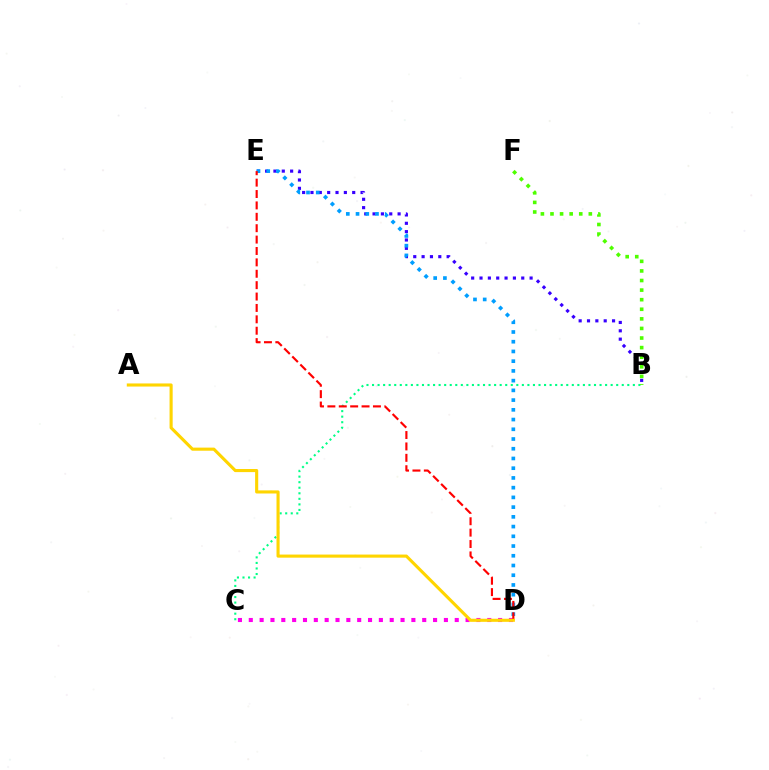{('B', 'E'): [{'color': '#3700ff', 'line_style': 'dotted', 'thickness': 2.27}], ('B', 'C'): [{'color': '#00ff86', 'line_style': 'dotted', 'thickness': 1.51}], ('B', 'F'): [{'color': '#4fff00', 'line_style': 'dotted', 'thickness': 2.6}], ('D', 'E'): [{'color': '#009eff', 'line_style': 'dotted', 'thickness': 2.64}, {'color': '#ff0000', 'line_style': 'dashed', 'thickness': 1.55}], ('C', 'D'): [{'color': '#ff00ed', 'line_style': 'dotted', 'thickness': 2.95}], ('A', 'D'): [{'color': '#ffd500', 'line_style': 'solid', 'thickness': 2.24}]}